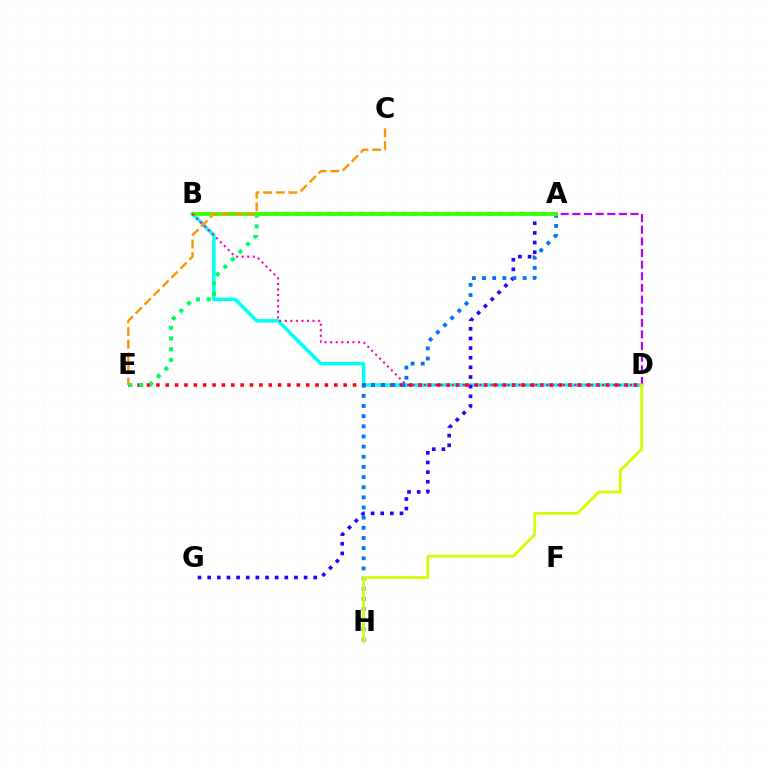{('B', 'D'): [{'color': '#00fff6', 'line_style': 'solid', 'thickness': 2.52}, {'color': '#ff00ac', 'line_style': 'dotted', 'thickness': 1.51}], ('A', 'G'): [{'color': '#2500ff', 'line_style': 'dotted', 'thickness': 2.62}], ('D', 'E'): [{'color': '#ff0000', 'line_style': 'dotted', 'thickness': 2.54}], ('A', 'H'): [{'color': '#0074ff', 'line_style': 'dotted', 'thickness': 2.76}], ('A', 'E'): [{'color': '#00ff5c', 'line_style': 'dotted', 'thickness': 2.9}], ('A', 'D'): [{'color': '#b900ff', 'line_style': 'dashed', 'thickness': 1.58}], ('A', 'B'): [{'color': '#3dff00', 'line_style': 'solid', 'thickness': 2.74}], ('C', 'E'): [{'color': '#ff9400', 'line_style': 'dashed', 'thickness': 1.72}], ('D', 'H'): [{'color': '#d1ff00', 'line_style': 'solid', 'thickness': 2.0}]}